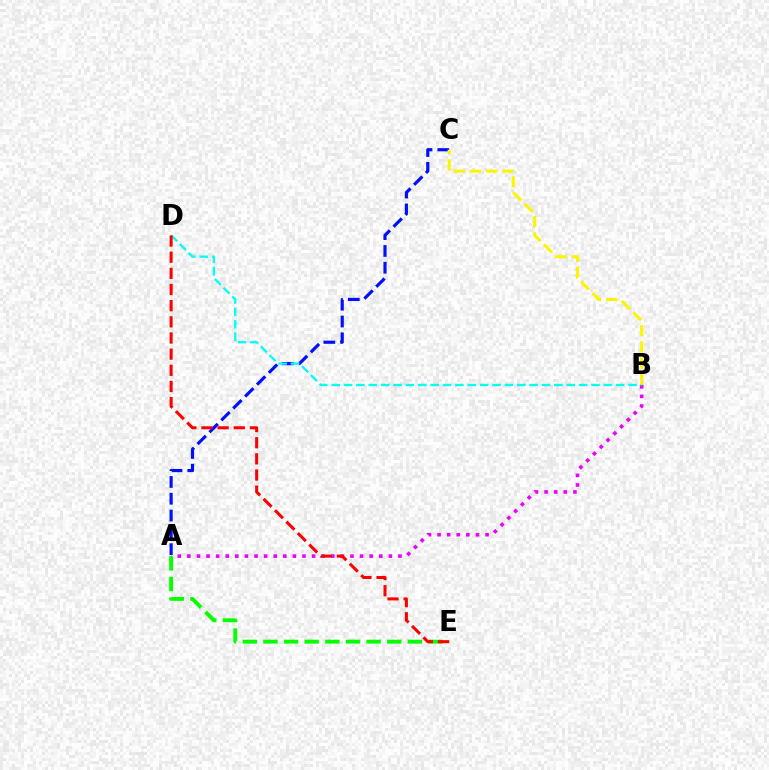{('A', 'C'): [{'color': '#0010ff', 'line_style': 'dashed', 'thickness': 2.28}], ('B', 'C'): [{'color': '#fcf500', 'line_style': 'dashed', 'thickness': 2.2}], ('A', 'B'): [{'color': '#ee00ff', 'line_style': 'dotted', 'thickness': 2.61}], ('A', 'E'): [{'color': '#08ff00', 'line_style': 'dashed', 'thickness': 2.8}], ('B', 'D'): [{'color': '#00fff6', 'line_style': 'dashed', 'thickness': 1.68}], ('D', 'E'): [{'color': '#ff0000', 'line_style': 'dashed', 'thickness': 2.2}]}